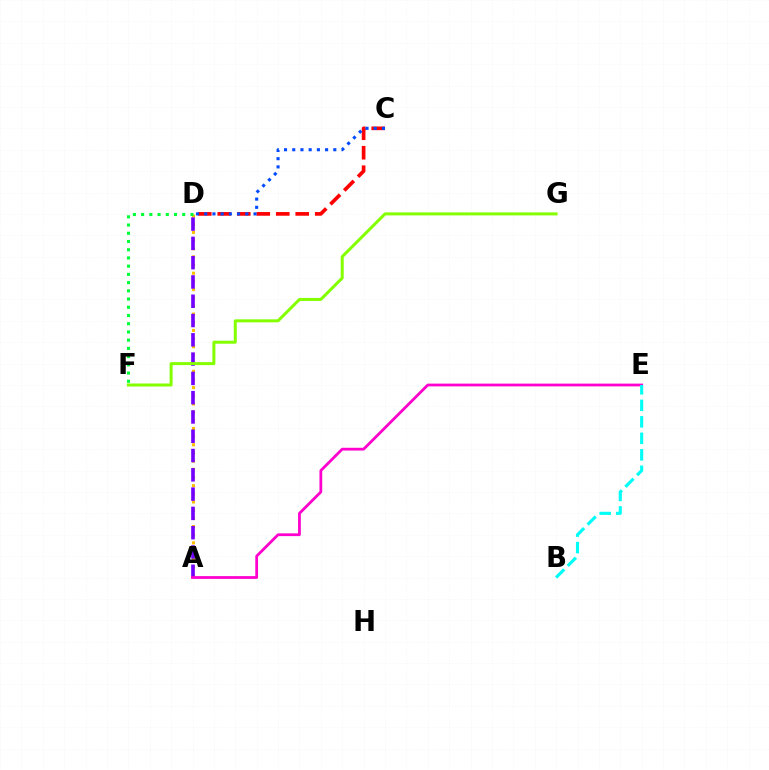{('A', 'D'): [{'color': '#ffbd00', 'line_style': 'dotted', 'thickness': 2.22}, {'color': '#7200ff', 'line_style': 'dashed', 'thickness': 2.62}], ('C', 'D'): [{'color': '#ff0000', 'line_style': 'dashed', 'thickness': 2.65}, {'color': '#004bff', 'line_style': 'dotted', 'thickness': 2.23}], ('F', 'G'): [{'color': '#84ff00', 'line_style': 'solid', 'thickness': 2.16}], ('A', 'E'): [{'color': '#ff00cf', 'line_style': 'solid', 'thickness': 2.0}], ('B', 'E'): [{'color': '#00fff6', 'line_style': 'dashed', 'thickness': 2.24}], ('D', 'F'): [{'color': '#00ff39', 'line_style': 'dotted', 'thickness': 2.23}]}